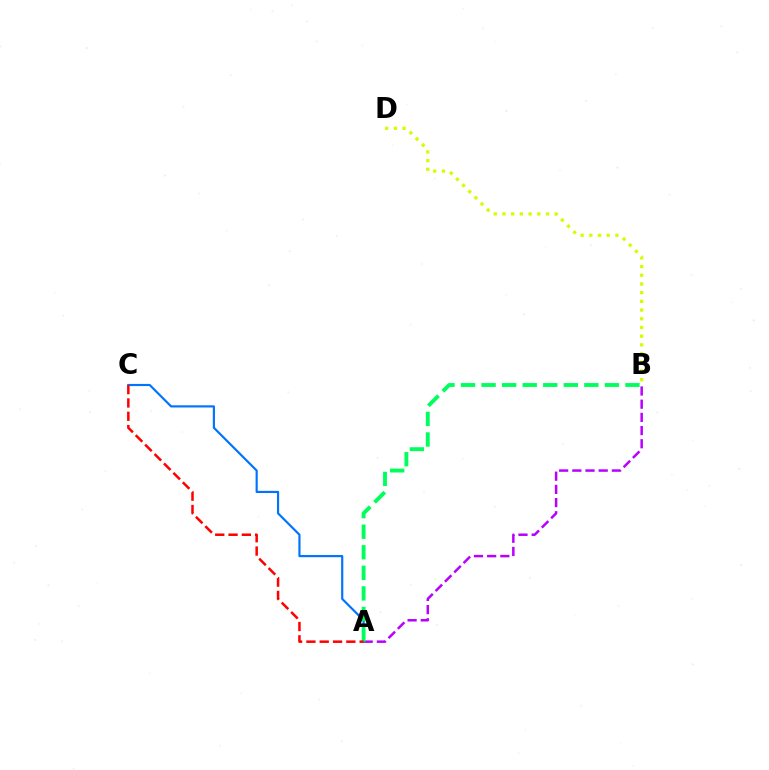{('A', 'B'): [{'color': '#b900ff', 'line_style': 'dashed', 'thickness': 1.79}, {'color': '#00ff5c', 'line_style': 'dashed', 'thickness': 2.79}], ('A', 'C'): [{'color': '#0074ff', 'line_style': 'solid', 'thickness': 1.56}, {'color': '#ff0000', 'line_style': 'dashed', 'thickness': 1.81}], ('B', 'D'): [{'color': '#d1ff00', 'line_style': 'dotted', 'thickness': 2.36}]}